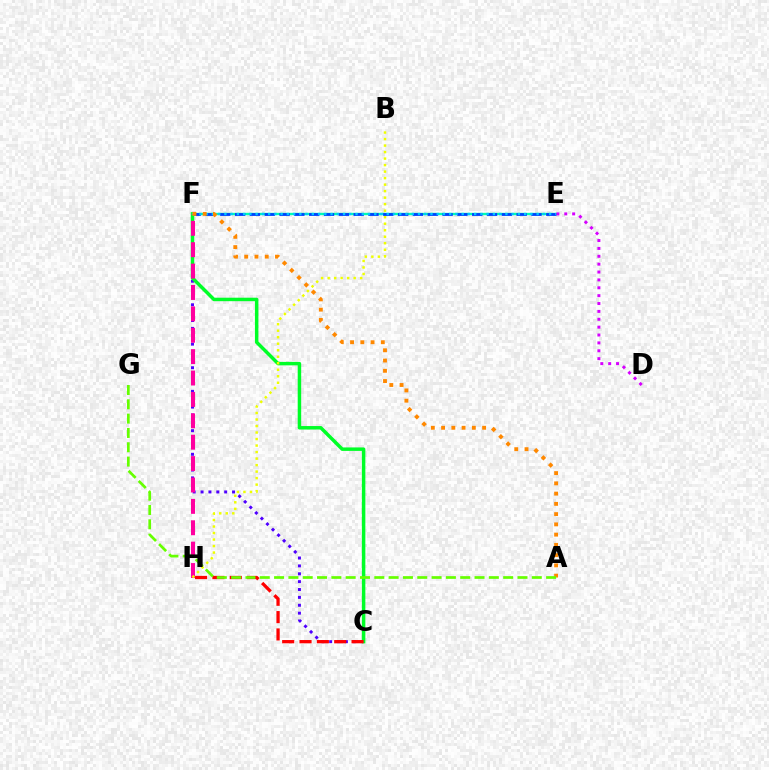{('C', 'F'): [{'color': '#4f00ff', 'line_style': 'dotted', 'thickness': 2.14}, {'color': '#00ff27', 'line_style': 'solid', 'thickness': 2.5}], ('C', 'H'): [{'color': '#ff0000', 'line_style': 'dashed', 'thickness': 2.36}], ('E', 'F'): [{'color': '#00ffaf', 'line_style': 'solid', 'thickness': 1.7}, {'color': '#003fff', 'line_style': 'dashed', 'thickness': 2.01}, {'color': '#00c7ff', 'line_style': 'dotted', 'thickness': 1.7}], ('F', 'H'): [{'color': '#ff00a0', 'line_style': 'dashed', 'thickness': 2.91}], ('D', 'E'): [{'color': '#d600ff', 'line_style': 'dotted', 'thickness': 2.14}], ('A', 'F'): [{'color': '#ff8800', 'line_style': 'dotted', 'thickness': 2.79}], ('A', 'G'): [{'color': '#66ff00', 'line_style': 'dashed', 'thickness': 1.95}], ('B', 'H'): [{'color': '#eeff00', 'line_style': 'dotted', 'thickness': 1.77}]}